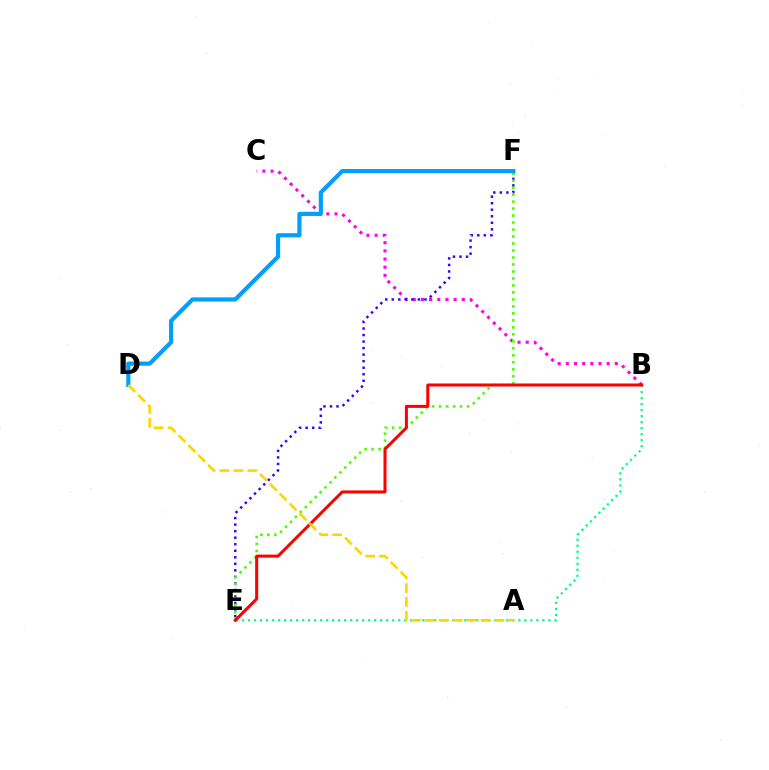{('B', 'C'): [{'color': '#ff00ed', 'line_style': 'dotted', 'thickness': 2.22}], ('E', 'F'): [{'color': '#3700ff', 'line_style': 'dotted', 'thickness': 1.77}, {'color': '#4fff00', 'line_style': 'dotted', 'thickness': 1.9}], ('B', 'E'): [{'color': '#00ff86', 'line_style': 'dotted', 'thickness': 1.63}, {'color': '#ff0000', 'line_style': 'solid', 'thickness': 2.18}], ('D', 'F'): [{'color': '#009eff', 'line_style': 'solid', 'thickness': 2.99}], ('A', 'D'): [{'color': '#ffd500', 'line_style': 'dashed', 'thickness': 1.89}]}